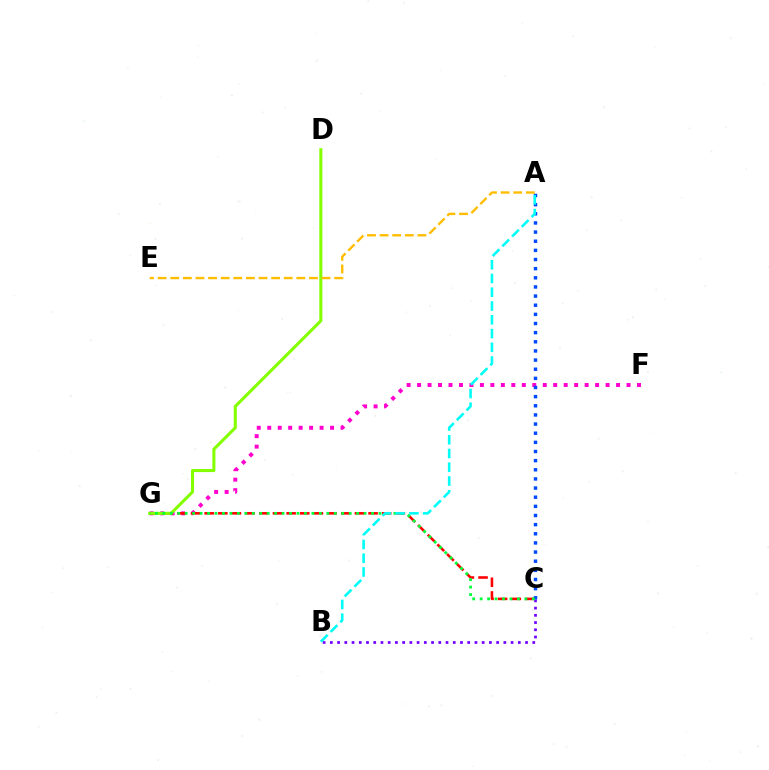{('F', 'G'): [{'color': '#ff00cf', 'line_style': 'dotted', 'thickness': 2.85}], ('B', 'C'): [{'color': '#7200ff', 'line_style': 'dotted', 'thickness': 1.96}], ('C', 'G'): [{'color': '#ff0000', 'line_style': 'dashed', 'thickness': 1.86}, {'color': '#00ff39', 'line_style': 'dotted', 'thickness': 2.03}], ('D', 'G'): [{'color': '#84ff00', 'line_style': 'solid', 'thickness': 2.2}], ('A', 'C'): [{'color': '#004bff', 'line_style': 'dotted', 'thickness': 2.48}], ('A', 'E'): [{'color': '#ffbd00', 'line_style': 'dashed', 'thickness': 1.71}], ('A', 'B'): [{'color': '#00fff6', 'line_style': 'dashed', 'thickness': 1.87}]}